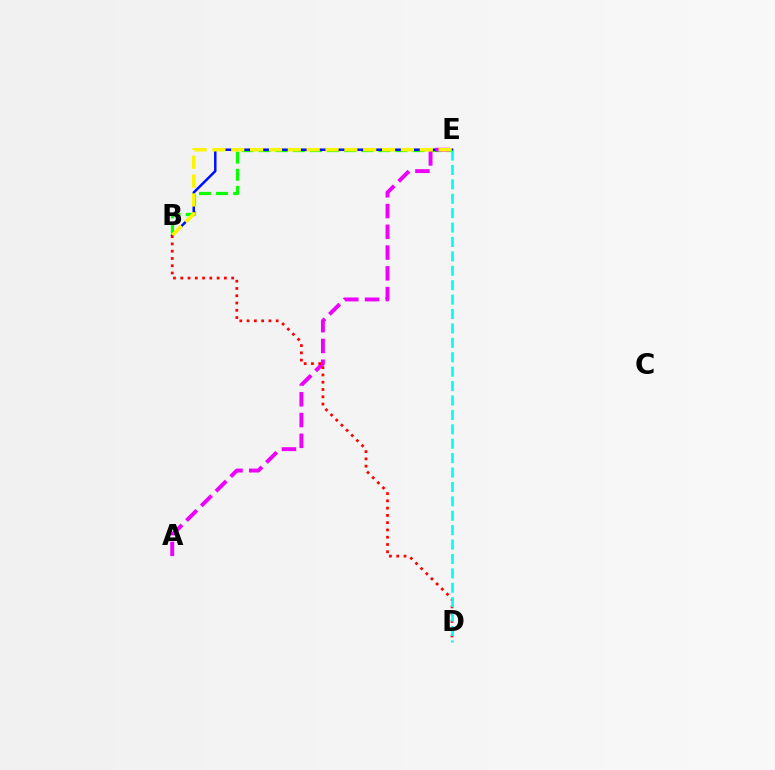{('B', 'E'): [{'color': '#08ff00', 'line_style': 'dashed', 'thickness': 2.32}, {'color': '#0010ff', 'line_style': 'solid', 'thickness': 1.79}, {'color': '#fcf500', 'line_style': 'dashed', 'thickness': 2.56}], ('A', 'E'): [{'color': '#ee00ff', 'line_style': 'dashed', 'thickness': 2.82}], ('B', 'D'): [{'color': '#ff0000', 'line_style': 'dotted', 'thickness': 1.98}], ('D', 'E'): [{'color': '#00fff6', 'line_style': 'dashed', 'thickness': 1.96}]}